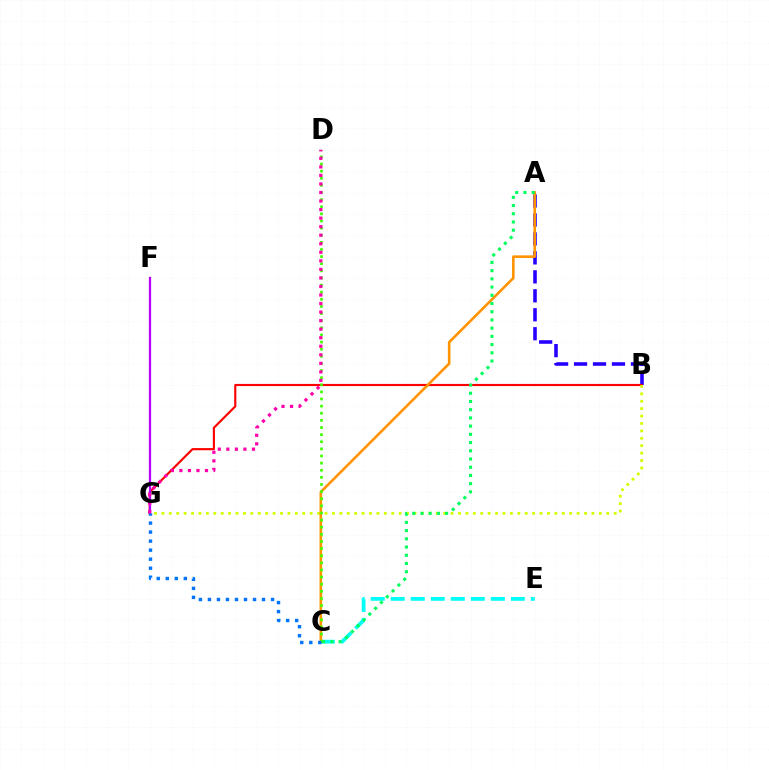{('A', 'B'): [{'color': '#2500ff', 'line_style': 'dashed', 'thickness': 2.58}], ('B', 'G'): [{'color': '#ff0000', 'line_style': 'solid', 'thickness': 1.55}, {'color': '#d1ff00', 'line_style': 'dotted', 'thickness': 2.01}], ('C', 'E'): [{'color': '#00fff6', 'line_style': 'dashed', 'thickness': 2.72}], ('A', 'C'): [{'color': '#ff9400', 'line_style': 'solid', 'thickness': 1.88}, {'color': '#00ff5c', 'line_style': 'dotted', 'thickness': 2.23}], ('C', 'D'): [{'color': '#3dff00', 'line_style': 'dotted', 'thickness': 1.93}], ('F', 'G'): [{'color': '#b900ff', 'line_style': 'solid', 'thickness': 1.62}], ('C', 'G'): [{'color': '#0074ff', 'line_style': 'dotted', 'thickness': 2.45}], ('D', 'G'): [{'color': '#ff00ac', 'line_style': 'dotted', 'thickness': 2.32}]}